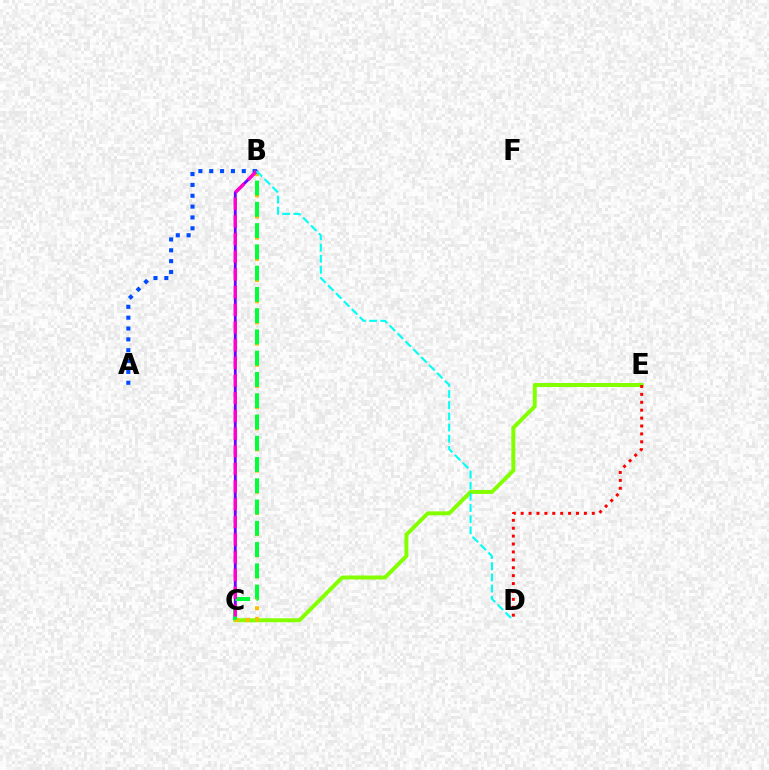{('B', 'C'): [{'color': '#7200ff', 'line_style': 'solid', 'thickness': 2.04}, {'color': '#ffbd00', 'line_style': 'dotted', 'thickness': 2.88}, {'color': '#00ff39', 'line_style': 'dashed', 'thickness': 2.89}, {'color': '#ff00cf', 'line_style': 'dashed', 'thickness': 2.4}], ('C', 'E'): [{'color': '#84ff00', 'line_style': 'solid', 'thickness': 2.86}], ('A', 'B'): [{'color': '#004bff', 'line_style': 'dotted', 'thickness': 2.95}], ('D', 'E'): [{'color': '#ff0000', 'line_style': 'dotted', 'thickness': 2.15}], ('B', 'D'): [{'color': '#00fff6', 'line_style': 'dashed', 'thickness': 1.52}]}